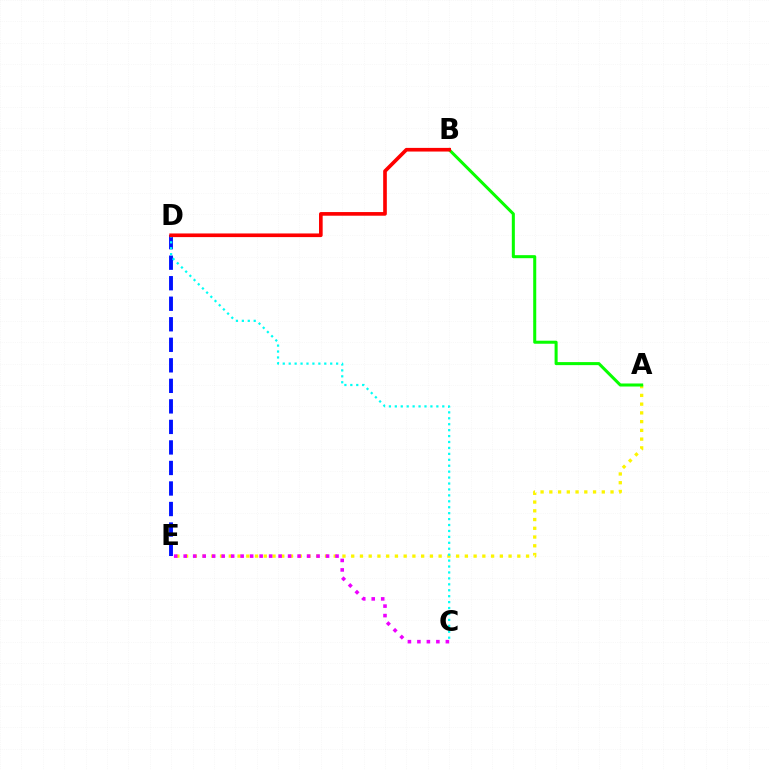{('A', 'E'): [{'color': '#fcf500', 'line_style': 'dotted', 'thickness': 2.38}], ('A', 'B'): [{'color': '#08ff00', 'line_style': 'solid', 'thickness': 2.19}], ('D', 'E'): [{'color': '#0010ff', 'line_style': 'dashed', 'thickness': 2.79}], ('C', 'D'): [{'color': '#00fff6', 'line_style': 'dotted', 'thickness': 1.61}], ('B', 'D'): [{'color': '#ff0000', 'line_style': 'solid', 'thickness': 2.63}], ('C', 'E'): [{'color': '#ee00ff', 'line_style': 'dotted', 'thickness': 2.58}]}